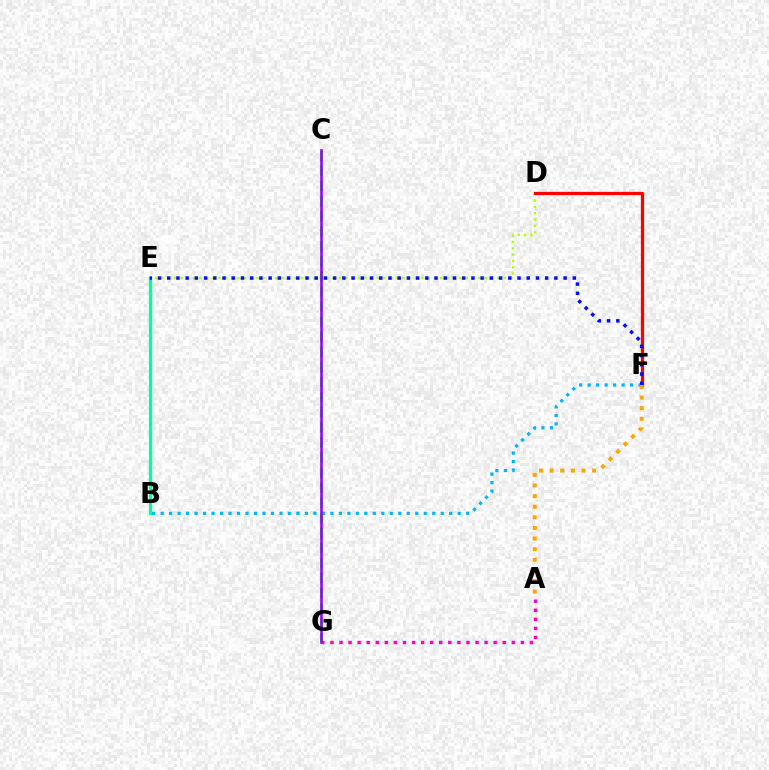{('D', 'E'): [{'color': '#b3ff00', 'line_style': 'dotted', 'thickness': 1.72}], ('D', 'F'): [{'color': '#ff0000', 'line_style': 'solid', 'thickness': 2.34}], ('B', 'F'): [{'color': '#00b5ff', 'line_style': 'dotted', 'thickness': 2.31}], ('B', 'E'): [{'color': '#00ff9d', 'line_style': 'solid', 'thickness': 2.33}], ('E', 'F'): [{'color': '#0010ff', 'line_style': 'dotted', 'thickness': 2.5}], ('A', 'G'): [{'color': '#ff00bd', 'line_style': 'dotted', 'thickness': 2.46}], ('C', 'G'): [{'color': '#08ff00', 'line_style': 'dashed', 'thickness': 2.05}, {'color': '#9b00ff', 'line_style': 'solid', 'thickness': 1.85}], ('A', 'F'): [{'color': '#ffa500', 'line_style': 'dotted', 'thickness': 2.88}]}